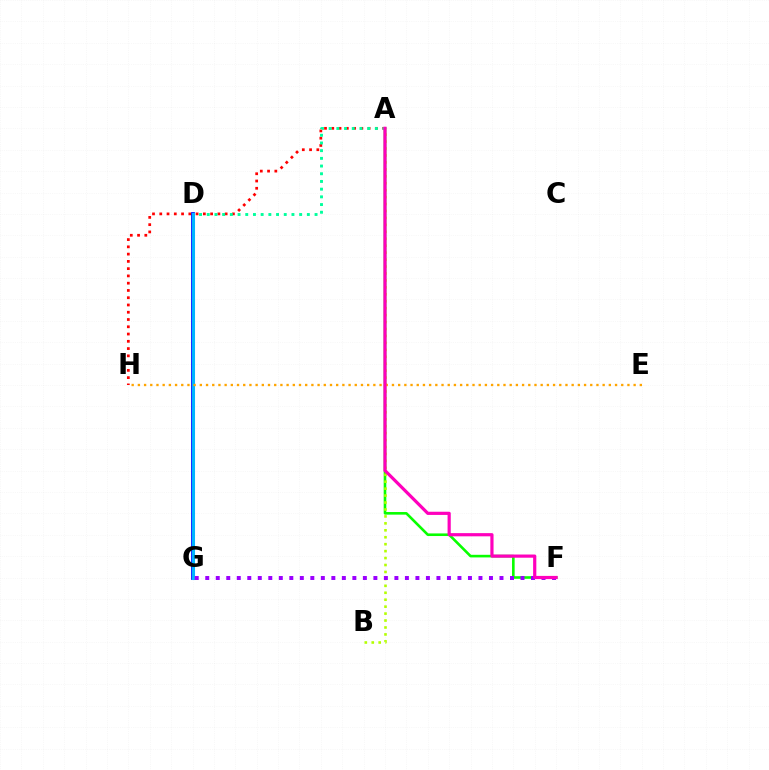{('A', 'H'): [{'color': '#ff0000', 'line_style': 'dotted', 'thickness': 1.97}], ('A', 'F'): [{'color': '#08ff00', 'line_style': 'solid', 'thickness': 1.88}, {'color': '#ff00bd', 'line_style': 'solid', 'thickness': 2.3}], ('A', 'D'): [{'color': '#00ff9d', 'line_style': 'dotted', 'thickness': 2.09}], ('A', 'B'): [{'color': '#b3ff00', 'line_style': 'dotted', 'thickness': 1.89}], ('D', 'G'): [{'color': '#0010ff', 'line_style': 'solid', 'thickness': 2.71}, {'color': '#00b5ff', 'line_style': 'solid', 'thickness': 2.21}], ('F', 'G'): [{'color': '#9b00ff', 'line_style': 'dotted', 'thickness': 2.86}], ('E', 'H'): [{'color': '#ffa500', 'line_style': 'dotted', 'thickness': 1.68}]}